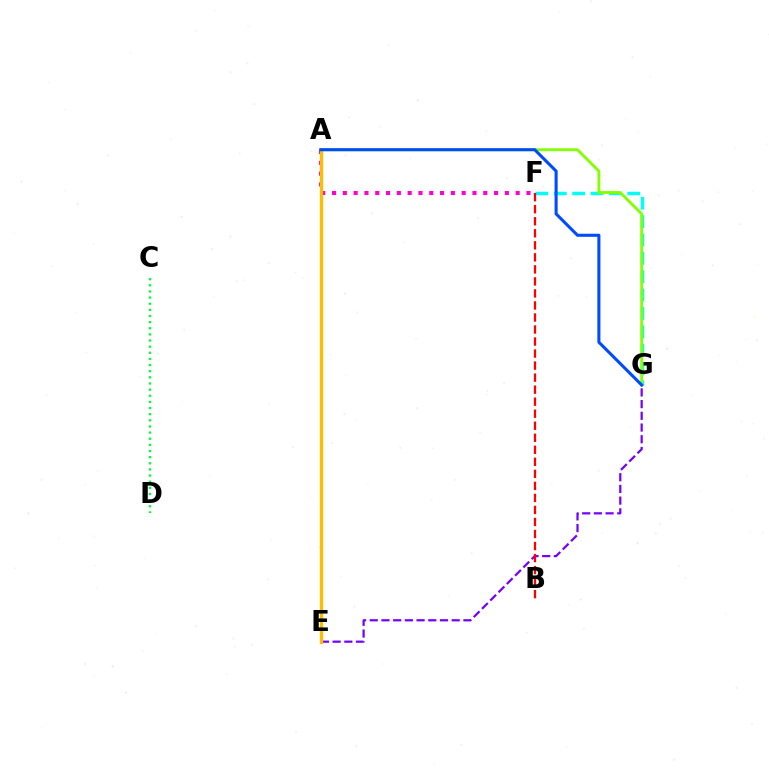{('E', 'G'): [{'color': '#7200ff', 'line_style': 'dashed', 'thickness': 1.59}], ('F', 'G'): [{'color': '#00fff6', 'line_style': 'dashed', 'thickness': 2.5}], ('A', 'G'): [{'color': '#84ff00', 'line_style': 'solid', 'thickness': 2.04}, {'color': '#004bff', 'line_style': 'solid', 'thickness': 2.21}], ('A', 'F'): [{'color': '#ff00cf', 'line_style': 'dotted', 'thickness': 2.93}], ('A', 'E'): [{'color': '#ffbd00', 'line_style': 'solid', 'thickness': 2.38}], ('B', 'F'): [{'color': '#ff0000', 'line_style': 'dashed', 'thickness': 1.63}], ('C', 'D'): [{'color': '#00ff39', 'line_style': 'dotted', 'thickness': 1.67}]}